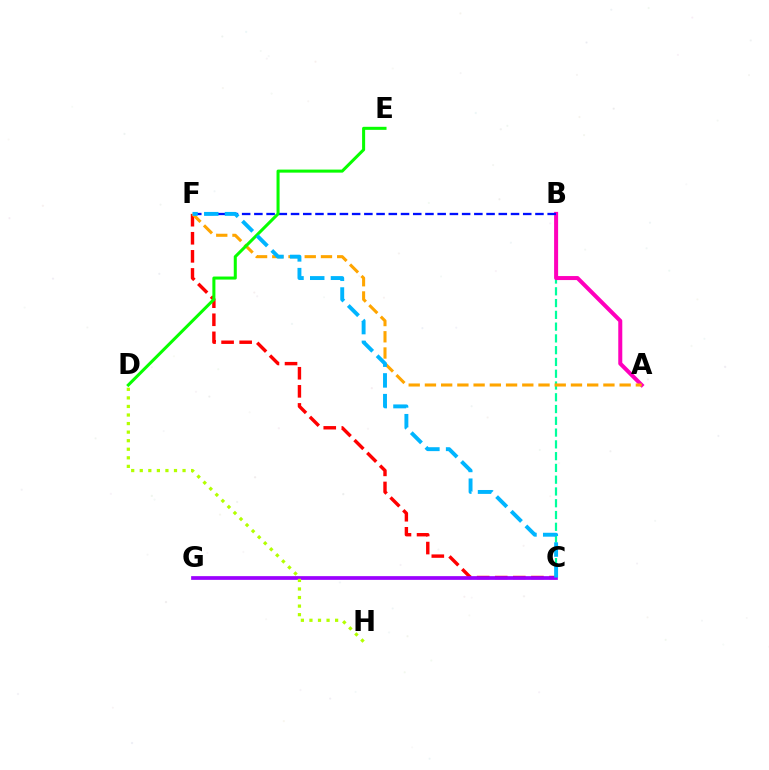{('B', 'C'): [{'color': '#00ff9d', 'line_style': 'dashed', 'thickness': 1.6}], ('C', 'F'): [{'color': '#ff0000', 'line_style': 'dashed', 'thickness': 2.46}, {'color': '#00b5ff', 'line_style': 'dashed', 'thickness': 2.82}], ('C', 'G'): [{'color': '#9b00ff', 'line_style': 'solid', 'thickness': 2.68}], ('A', 'B'): [{'color': '#ff00bd', 'line_style': 'solid', 'thickness': 2.89}], ('D', 'H'): [{'color': '#b3ff00', 'line_style': 'dotted', 'thickness': 2.33}], ('A', 'F'): [{'color': '#ffa500', 'line_style': 'dashed', 'thickness': 2.2}], ('B', 'F'): [{'color': '#0010ff', 'line_style': 'dashed', 'thickness': 1.66}], ('D', 'E'): [{'color': '#08ff00', 'line_style': 'solid', 'thickness': 2.19}]}